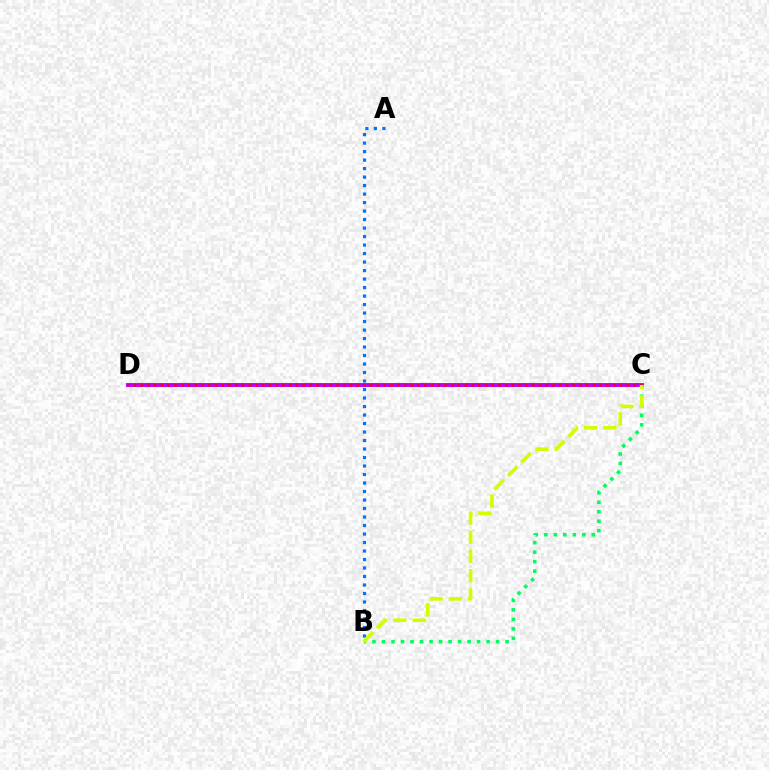{('C', 'D'): [{'color': '#b900ff', 'line_style': 'solid', 'thickness': 2.82}, {'color': '#ff0000', 'line_style': 'dotted', 'thickness': 1.83}], ('A', 'B'): [{'color': '#0074ff', 'line_style': 'dotted', 'thickness': 2.31}], ('B', 'C'): [{'color': '#00ff5c', 'line_style': 'dotted', 'thickness': 2.58}, {'color': '#d1ff00', 'line_style': 'dashed', 'thickness': 2.61}]}